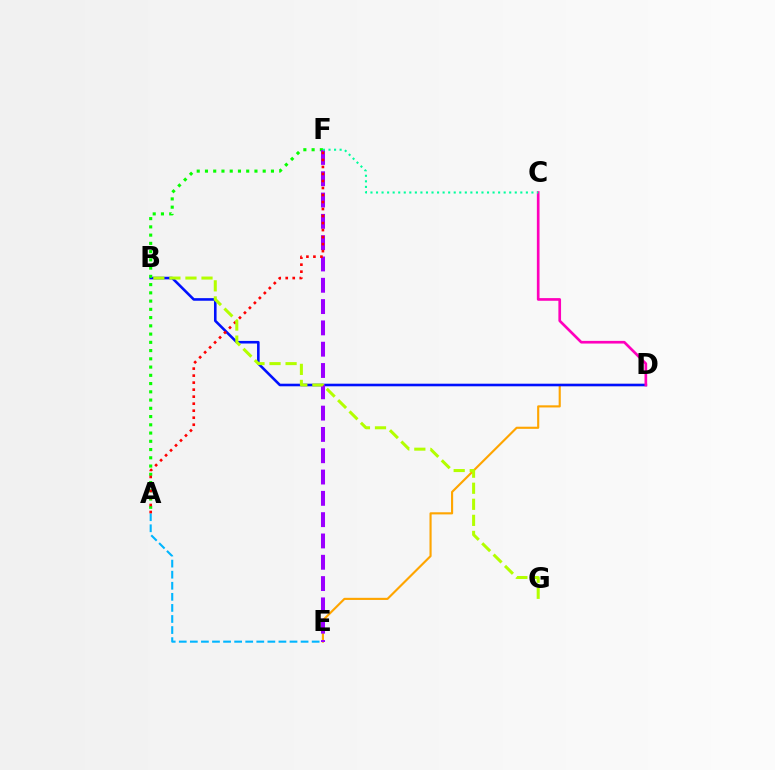{('D', 'E'): [{'color': '#ffa500', 'line_style': 'solid', 'thickness': 1.54}], ('B', 'D'): [{'color': '#0010ff', 'line_style': 'solid', 'thickness': 1.87}], ('A', 'F'): [{'color': '#08ff00', 'line_style': 'dotted', 'thickness': 2.24}, {'color': '#ff0000', 'line_style': 'dotted', 'thickness': 1.91}], ('A', 'E'): [{'color': '#00b5ff', 'line_style': 'dashed', 'thickness': 1.5}], ('C', 'D'): [{'color': '#ff00bd', 'line_style': 'solid', 'thickness': 1.92}], ('E', 'F'): [{'color': '#9b00ff', 'line_style': 'dashed', 'thickness': 2.89}], ('C', 'F'): [{'color': '#00ff9d', 'line_style': 'dotted', 'thickness': 1.51}], ('B', 'G'): [{'color': '#b3ff00', 'line_style': 'dashed', 'thickness': 2.18}]}